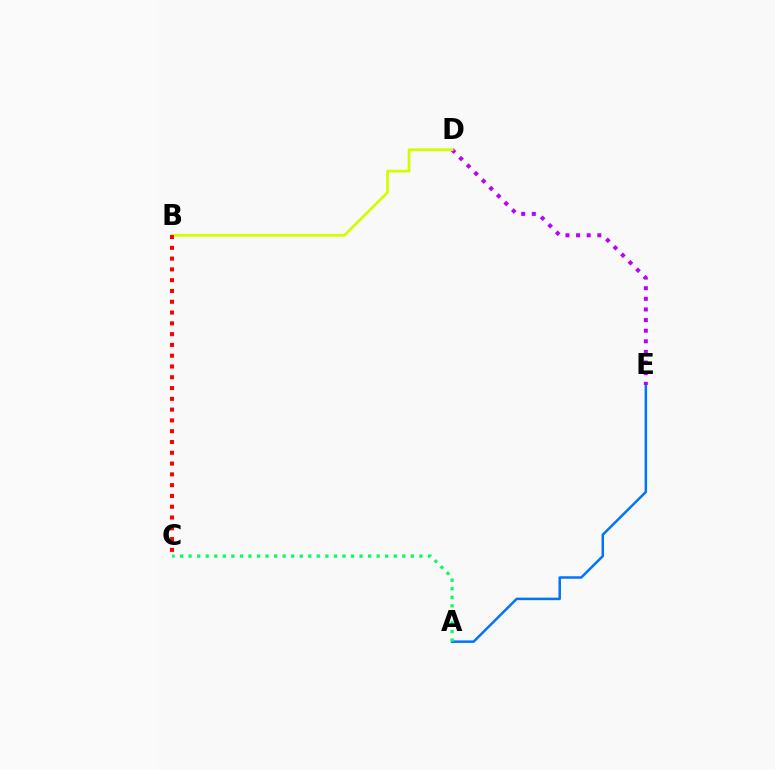{('A', 'E'): [{'color': '#0074ff', 'line_style': 'solid', 'thickness': 1.8}], ('D', 'E'): [{'color': '#b900ff', 'line_style': 'dotted', 'thickness': 2.88}], ('B', 'D'): [{'color': '#d1ff00', 'line_style': 'solid', 'thickness': 1.99}], ('B', 'C'): [{'color': '#ff0000', 'line_style': 'dotted', 'thickness': 2.93}], ('A', 'C'): [{'color': '#00ff5c', 'line_style': 'dotted', 'thickness': 2.32}]}